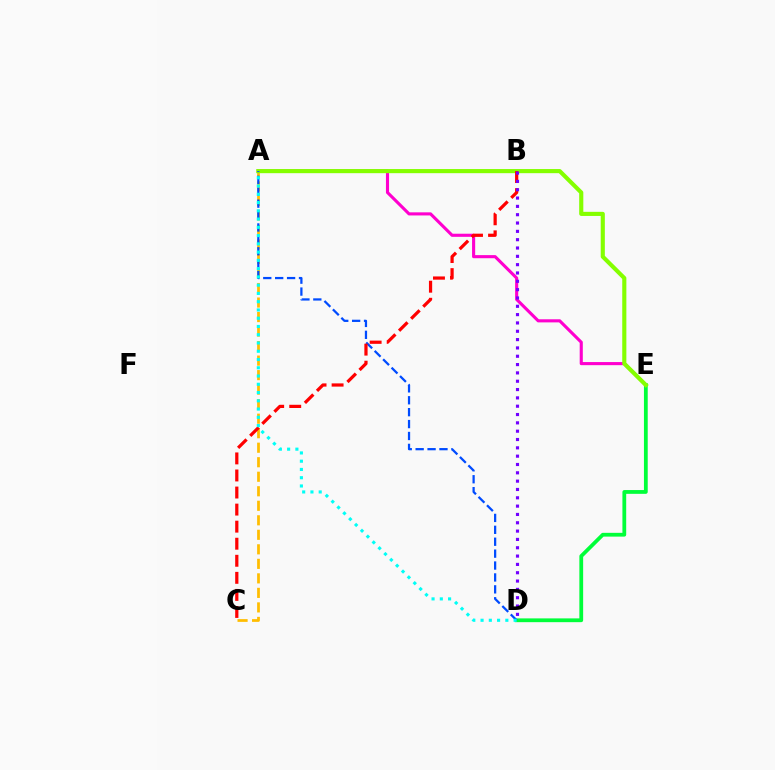{('D', 'E'): [{'color': '#00ff39', 'line_style': 'solid', 'thickness': 2.72}], ('A', 'C'): [{'color': '#ffbd00', 'line_style': 'dashed', 'thickness': 1.97}], ('A', 'E'): [{'color': '#ff00cf', 'line_style': 'solid', 'thickness': 2.24}, {'color': '#84ff00', 'line_style': 'solid', 'thickness': 2.97}], ('A', 'D'): [{'color': '#004bff', 'line_style': 'dashed', 'thickness': 1.62}, {'color': '#00fff6', 'line_style': 'dotted', 'thickness': 2.24}], ('B', 'C'): [{'color': '#ff0000', 'line_style': 'dashed', 'thickness': 2.32}], ('B', 'D'): [{'color': '#7200ff', 'line_style': 'dotted', 'thickness': 2.26}]}